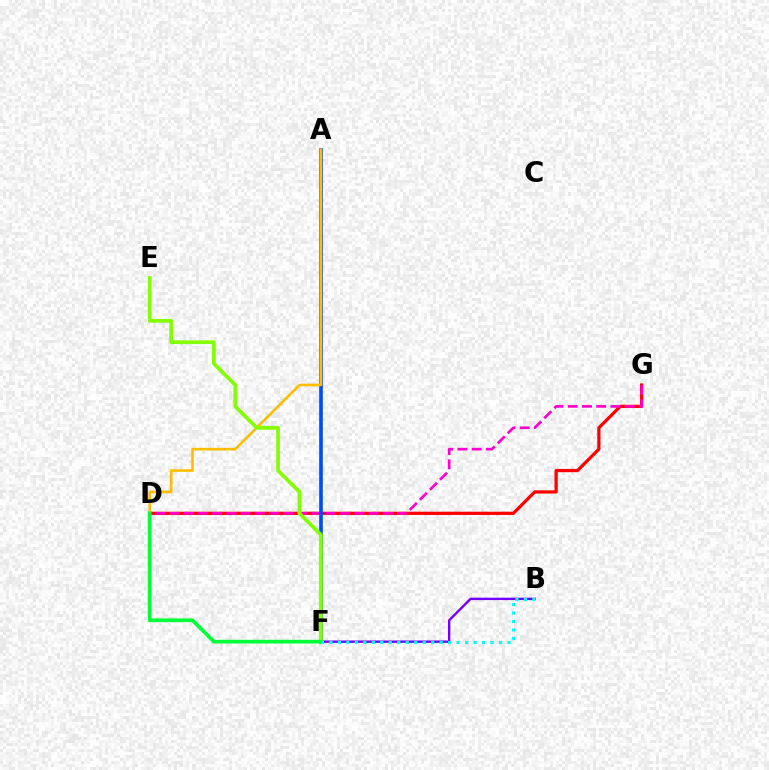{('B', 'F'): [{'color': '#7200ff', 'line_style': 'solid', 'thickness': 1.7}, {'color': '#00fff6', 'line_style': 'dotted', 'thickness': 2.3}], ('D', 'G'): [{'color': '#ff0000', 'line_style': 'solid', 'thickness': 2.34}, {'color': '#ff00cf', 'line_style': 'dashed', 'thickness': 1.93}], ('A', 'F'): [{'color': '#004bff', 'line_style': 'solid', 'thickness': 2.62}], ('A', 'D'): [{'color': '#ffbd00', 'line_style': 'solid', 'thickness': 1.89}], ('E', 'F'): [{'color': '#84ff00', 'line_style': 'solid', 'thickness': 2.69}], ('D', 'F'): [{'color': '#00ff39', 'line_style': 'solid', 'thickness': 2.67}]}